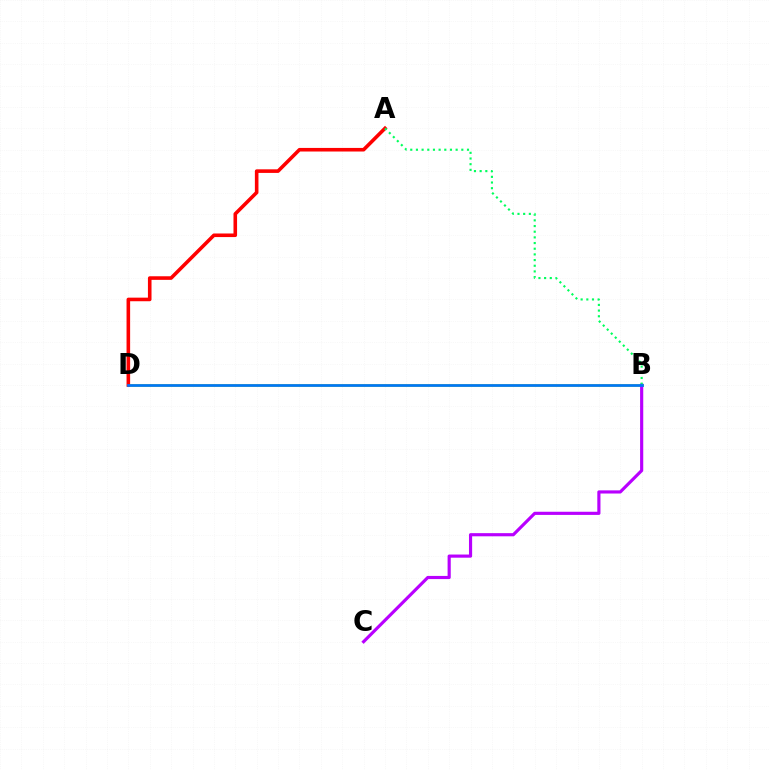{('B', 'D'): [{'color': '#d1ff00', 'line_style': 'solid', 'thickness': 2.15}, {'color': '#0074ff', 'line_style': 'solid', 'thickness': 1.95}], ('B', 'C'): [{'color': '#b900ff', 'line_style': 'solid', 'thickness': 2.27}], ('A', 'D'): [{'color': '#ff0000', 'line_style': 'solid', 'thickness': 2.58}], ('A', 'B'): [{'color': '#00ff5c', 'line_style': 'dotted', 'thickness': 1.54}]}